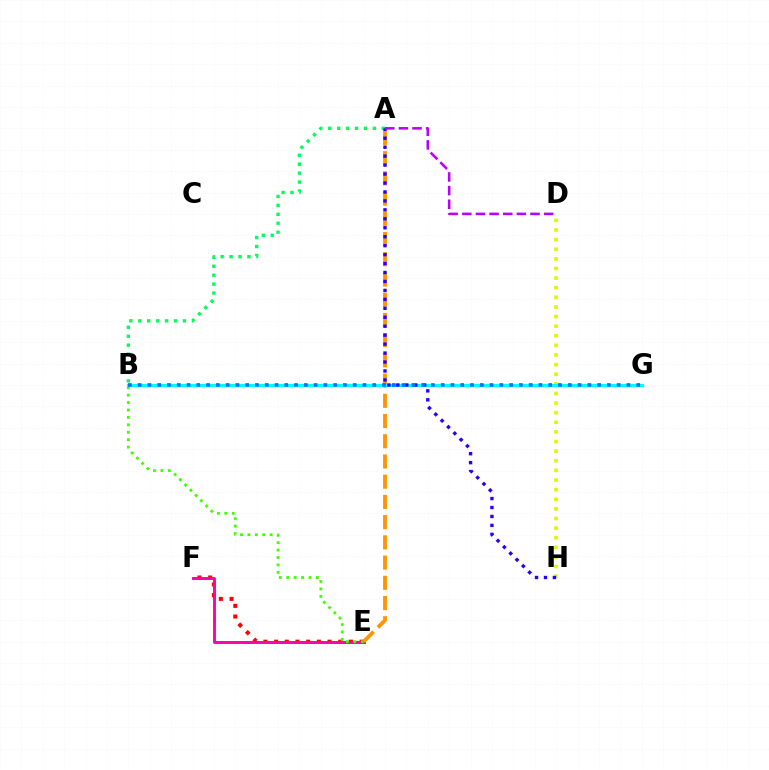{('A', 'B'): [{'color': '#00ff5c', 'line_style': 'dotted', 'thickness': 2.43}], ('E', 'F'): [{'color': '#ff0000', 'line_style': 'dotted', 'thickness': 2.9}, {'color': '#ff00ac', 'line_style': 'solid', 'thickness': 2.11}], ('B', 'E'): [{'color': '#3dff00', 'line_style': 'dotted', 'thickness': 2.02}], ('D', 'H'): [{'color': '#d1ff00', 'line_style': 'dotted', 'thickness': 2.61}], ('A', 'E'): [{'color': '#ff9400', 'line_style': 'dashed', 'thickness': 2.75}], ('B', 'G'): [{'color': '#00fff6', 'line_style': 'solid', 'thickness': 2.29}, {'color': '#0074ff', 'line_style': 'dotted', 'thickness': 2.66}], ('A', 'H'): [{'color': '#2500ff', 'line_style': 'dotted', 'thickness': 2.43}], ('A', 'D'): [{'color': '#b900ff', 'line_style': 'dashed', 'thickness': 1.85}]}